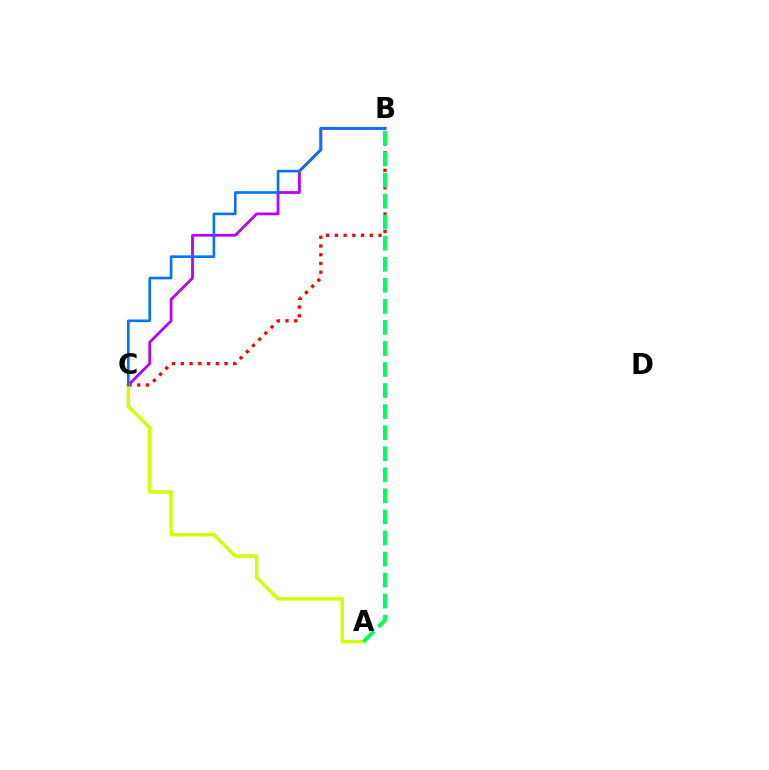{('B', 'C'): [{'color': '#b900ff', 'line_style': 'solid', 'thickness': 1.99}, {'color': '#ff0000', 'line_style': 'dotted', 'thickness': 2.38}, {'color': '#0074ff', 'line_style': 'solid', 'thickness': 1.89}], ('A', 'C'): [{'color': '#d1ff00', 'line_style': 'solid', 'thickness': 2.44}], ('A', 'B'): [{'color': '#00ff5c', 'line_style': 'dashed', 'thickness': 2.86}]}